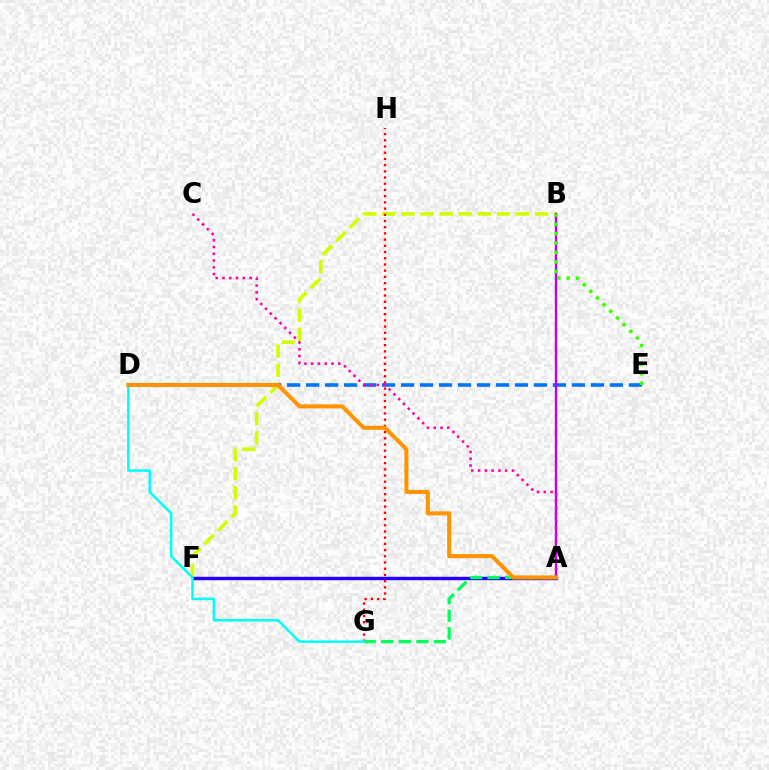{('B', 'F'): [{'color': '#d1ff00', 'line_style': 'dashed', 'thickness': 2.6}], ('A', 'F'): [{'color': '#2500ff', 'line_style': 'solid', 'thickness': 2.45}], ('D', 'E'): [{'color': '#0074ff', 'line_style': 'dashed', 'thickness': 2.58}], ('A', 'B'): [{'color': '#b900ff', 'line_style': 'solid', 'thickness': 1.69}], ('G', 'H'): [{'color': '#ff0000', 'line_style': 'dotted', 'thickness': 1.69}], ('A', 'G'): [{'color': '#00ff5c', 'line_style': 'dashed', 'thickness': 2.38}], ('A', 'C'): [{'color': '#ff00ac', 'line_style': 'dotted', 'thickness': 1.84}], ('D', 'G'): [{'color': '#00fff6', 'line_style': 'solid', 'thickness': 1.81}], ('B', 'E'): [{'color': '#3dff00', 'line_style': 'dotted', 'thickness': 2.56}], ('A', 'D'): [{'color': '#ff9400', 'line_style': 'solid', 'thickness': 2.92}]}